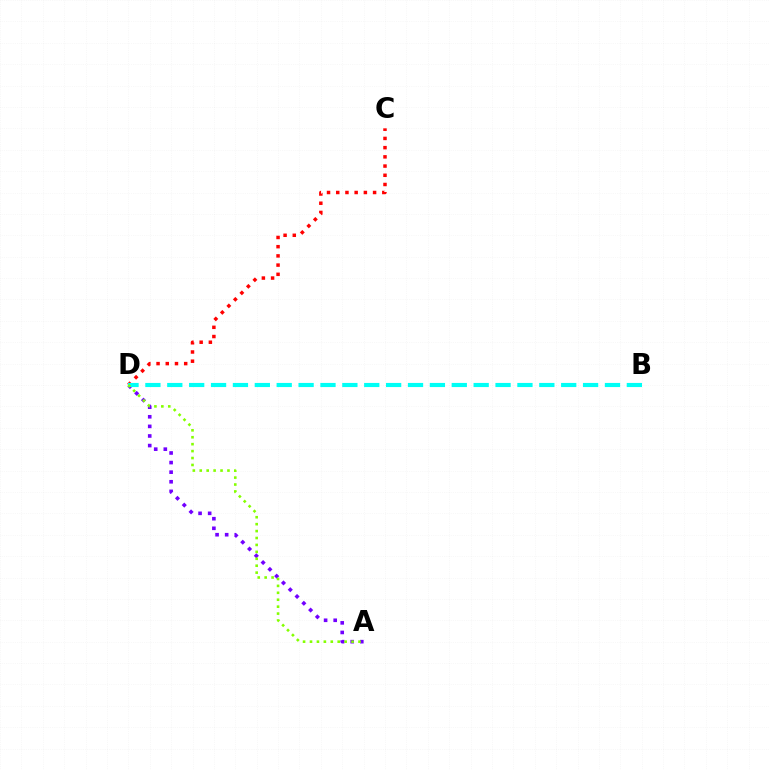{('A', 'D'): [{'color': '#7200ff', 'line_style': 'dotted', 'thickness': 2.61}, {'color': '#84ff00', 'line_style': 'dotted', 'thickness': 1.88}], ('C', 'D'): [{'color': '#ff0000', 'line_style': 'dotted', 'thickness': 2.5}], ('B', 'D'): [{'color': '#00fff6', 'line_style': 'dashed', 'thickness': 2.97}]}